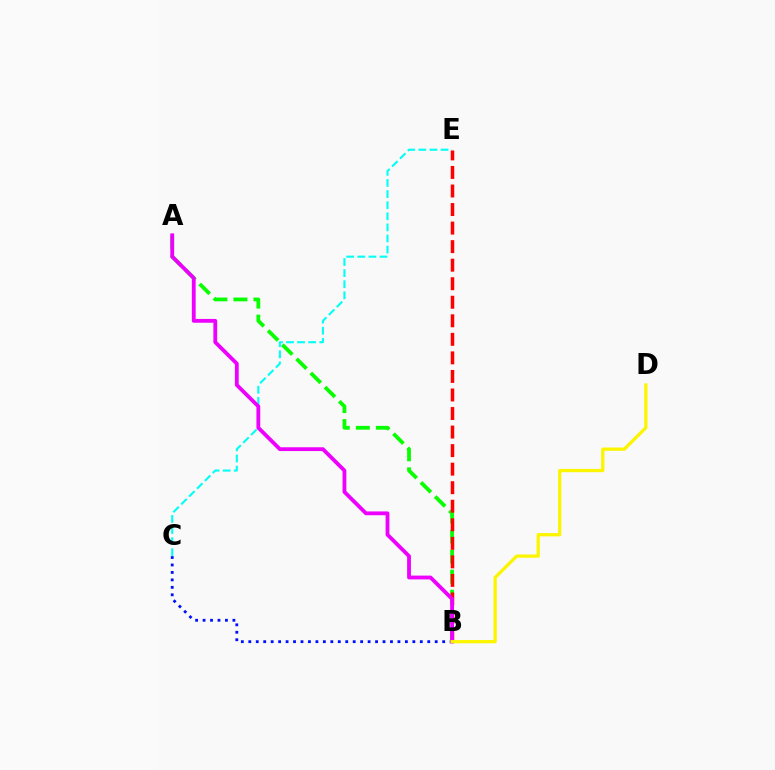{('B', 'C'): [{'color': '#0010ff', 'line_style': 'dotted', 'thickness': 2.03}], ('C', 'E'): [{'color': '#00fff6', 'line_style': 'dashed', 'thickness': 1.51}], ('A', 'B'): [{'color': '#08ff00', 'line_style': 'dashed', 'thickness': 2.72}, {'color': '#ee00ff', 'line_style': 'solid', 'thickness': 2.74}], ('B', 'E'): [{'color': '#ff0000', 'line_style': 'dashed', 'thickness': 2.52}], ('B', 'D'): [{'color': '#fcf500', 'line_style': 'solid', 'thickness': 2.35}]}